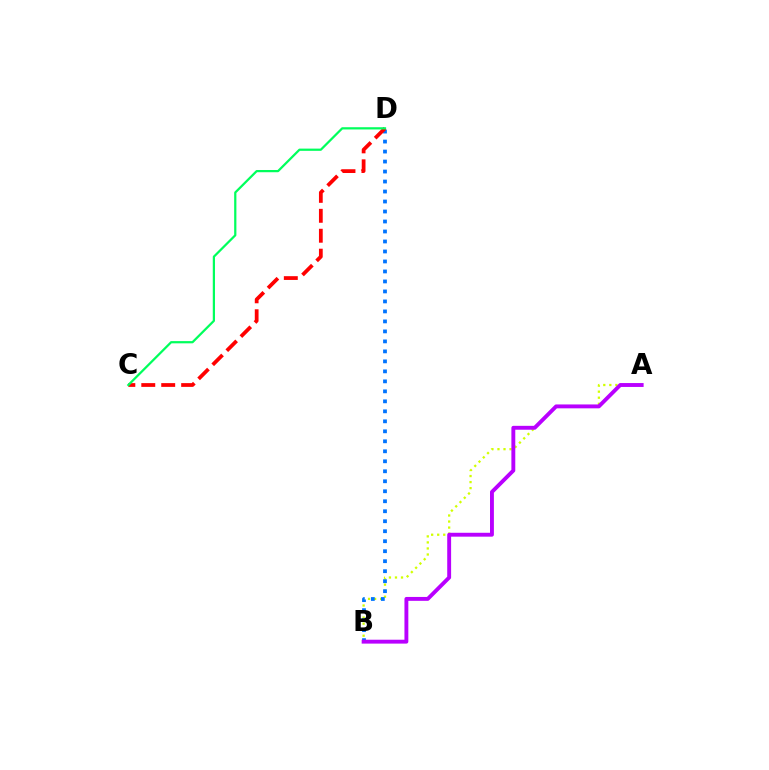{('A', 'B'): [{'color': '#d1ff00', 'line_style': 'dotted', 'thickness': 1.64}, {'color': '#b900ff', 'line_style': 'solid', 'thickness': 2.8}], ('B', 'D'): [{'color': '#0074ff', 'line_style': 'dotted', 'thickness': 2.71}], ('C', 'D'): [{'color': '#ff0000', 'line_style': 'dashed', 'thickness': 2.71}, {'color': '#00ff5c', 'line_style': 'solid', 'thickness': 1.61}]}